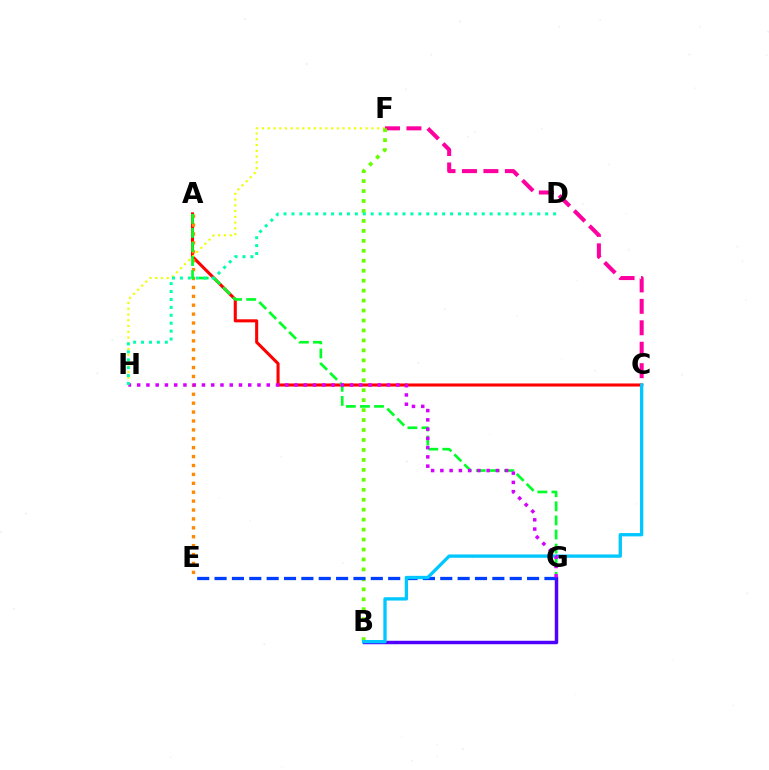{('A', 'C'): [{'color': '#ff0000', 'line_style': 'solid', 'thickness': 2.21}], ('F', 'H'): [{'color': '#eeff00', 'line_style': 'dotted', 'thickness': 1.56}], ('A', 'E'): [{'color': '#ff8800', 'line_style': 'dotted', 'thickness': 2.42}], ('A', 'G'): [{'color': '#00ff27', 'line_style': 'dashed', 'thickness': 1.91}], ('C', 'F'): [{'color': '#ff00a0', 'line_style': 'dashed', 'thickness': 2.91}], ('B', 'G'): [{'color': '#4f00ff', 'line_style': 'solid', 'thickness': 2.49}], ('B', 'F'): [{'color': '#66ff00', 'line_style': 'dotted', 'thickness': 2.71}], ('E', 'G'): [{'color': '#003fff', 'line_style': 'dashed', 'thickness': 2.36}], ('B', 'C'): [{'color': '#00c7ff', 'line_style': 'solid', 'thickness': 2.38}], ('G', 'H'): [{'color': '#d600ff', 'line_style': 'dotted', 'thickness': 2.51}], ('D', 'H'): [{'color': '#00ffaf', 'line_style': 'dotted', 'thickness': 2.15}]}